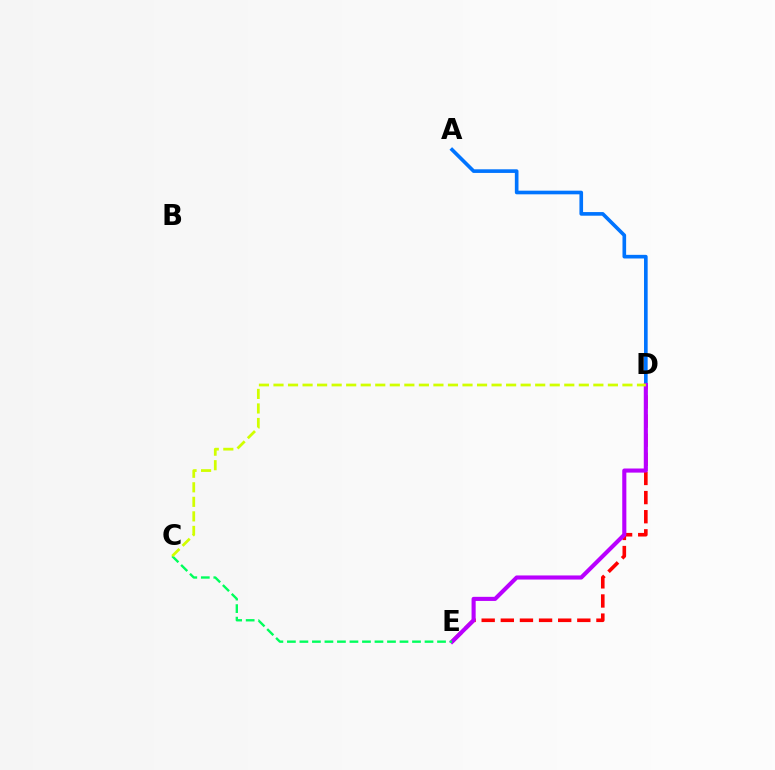{('A', 'D'): [{'color': '#0074ff', 'line_style': 'solid', 'thickness': 2.62}], ('D', 'E'): [{'color': '#ff0000', 'line_style': 'dashed', 'thickness': 2.6}, {'color': '#b900ff', 'line_style': 'solid', 'thickness': 2.95}], ('C', 'E'): [{'color': '#00ff5c', 'line_style': 'dashed', 'thickness': 1.7}], ('C', 'D'): [{'color': '#d1ff00', 'line_style': 'dashed', 'thickness': 1.98}]}